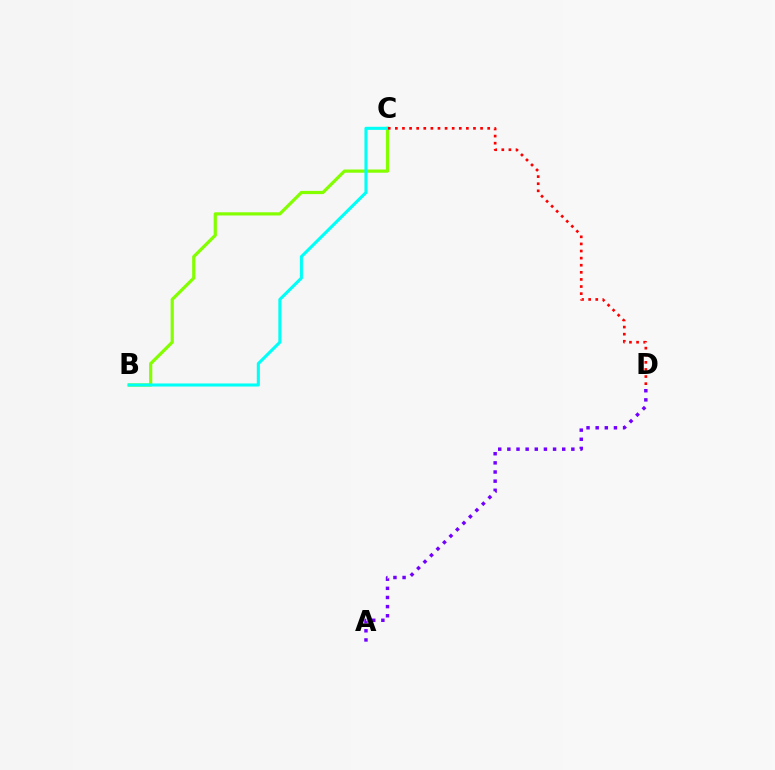{('A', 'D'): [{'color': '#7200ff', 'line_style': 'dotted', 'thickness': 2.48}], ('B', 'C'): [{'color': '#84ff00', 'line_style': 'solid', 'thickness': 2.31}, {'color': '#00fff6', 'line_style': 'solid', 'thickness': 2.21}], ('C', 'D'): [{'color': '#ff0000', 'line_style': 'dotted', 'thickness': 1.93}]}